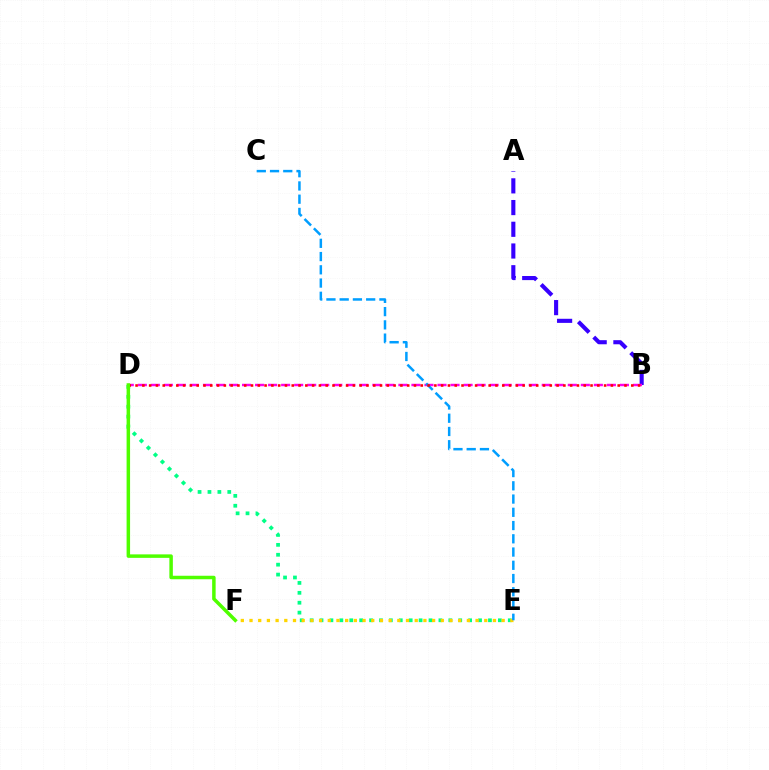{('D', 'E'): [{'color': '#00ff86', 'line_style': 'dotted', 'thickness': 2.69}], ('E', 'F'): [{'color': '#ffd500', 'line_style': 'dotted', 'thickness': 2.36}], ('A', 'B'): [{'color': '#3700ff', 'line_style': 'dashed', 'thickness': 2.95}], ('B', 'D'): [{'color': '#ff00ed', 'line_style': 'dashed', 'thickness': 1.77}, {'color': '#ff0000', 'line_style': 'dotted', 'thickness': 1.84}], ('C', 'E'): [{'color': '#009eff', 'line_style': 'dashed', 'thickness': 1.8}], ('D', 'F'): [{'color': '#4fff00', 'line_style': 'solid', 'thickness': 2.51}]}